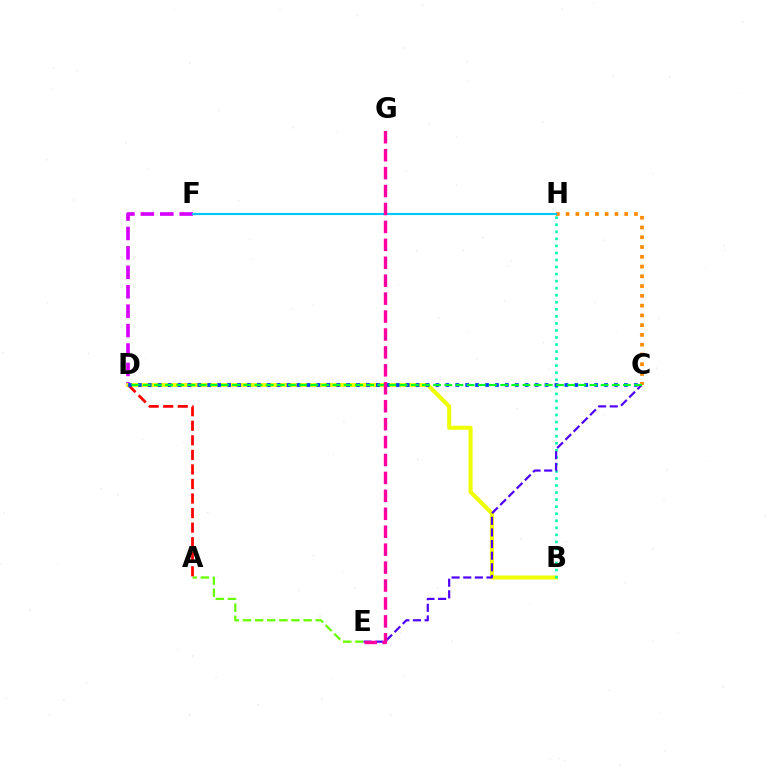{('D', 'F'): [{'color': '#d600ff', 'line_style': 'dashed', 'thickness': 2.64}], ('A', 'E'): [{'color': '#66ff00', 'line_style': 'dashed', 'thickness': 1.65}], ('B', 'D'): [{'color': '#eeff00', 'line_style': 'solid', 'thickness': 2.91}], ('B', 'H'): [{'color': '#00ffaf', 'line_style': 'dotted', 'thickness': 1.92}], ('A', 'D'): [{'color': '#ff0000', 'line_style': 'dashed', 'thickness': 1.98}], ('C', 'H'): [{'color': '#ff8800', 'line_style': 'dotted', 'thickness': 2.65}], ('F', 'H'): [{'color': '#00c7ff', 'line_style': 'solid', 'thickness': 1.53}], ('C', 'E'): [{'color': '#4f00ff', 'line_style': 'dashed', 'thickness': 1.58}], ('C', 'D'): [{'color': '#003fff', 'line_style': 'dotted', 'thickness': 2.7}, {'color': '#00ff27', 'line_style': 'dashed', 'thickness': 1.52}], ('E', 'G'): [{'color': '#ff00a0', 'line_style': 'dashed', 'thickness': 2.44}]}